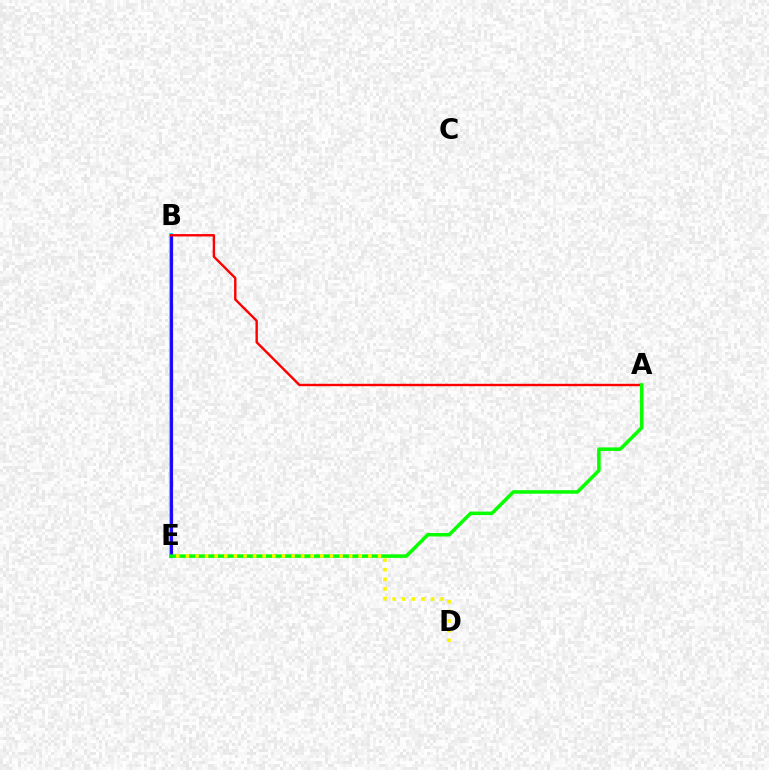{('B', 'E'): [{'color': '#00fff6', 'line_style': 'solid', 'thickness': 2.97}, {'color': '#ee00ff', 'line_style': 'solid', 'thickness': 2.28}, {'color': '#0010ff', 'line_style': 'solid', 'thickness': 1.94}], ('A', 'B'): [{'color': '#ff0000', 'line_style': 'solid', 'thickness': 1.73}], ('A', 'E'): [{'color': '#08ff00', 'line_style': 'solid', 'thickness': 2.54}], ('D', 'E'): [{'color': '#fcf500', 'line_style': 'dotted', 'thickness': 2.61}]}